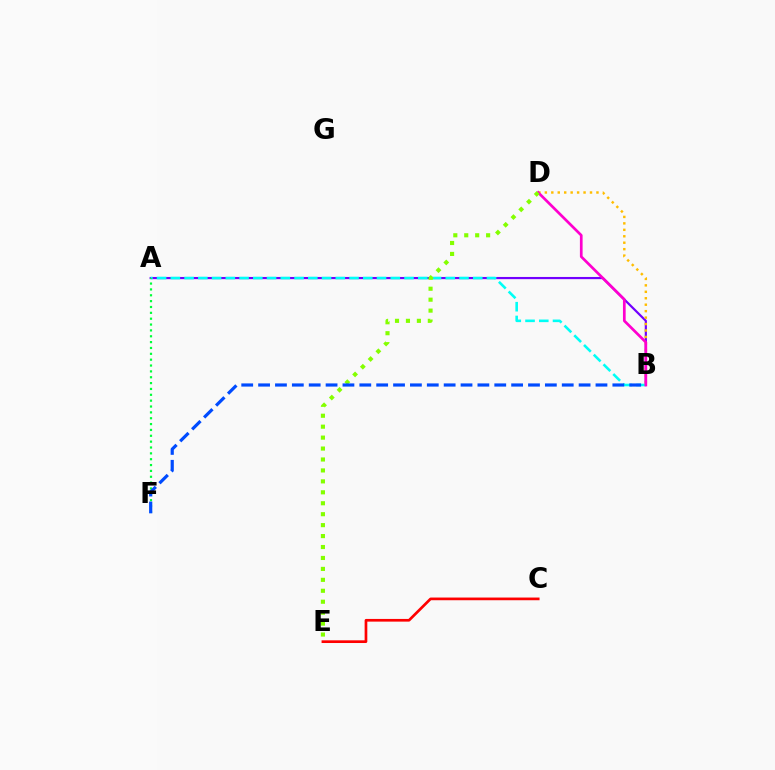{('A', 'B'): [{'color': '#7200ff', 'line_style': 'solid', 'thickness': 1.58}, {'color': '#00fff6', 'line_style': 'dashed', 'thickness': 1.87}], ('B', 'D'): [{'color': '#ffbd00', 'line_style': 'dotted', 'thickness': 1.75}, {'color': '#ff00cf', 'line_style': 'solid', 'thickness': 1.94}], ('D', 'E'): [{'color': '#84ff00', 'line_style': 'dotted', 'thickness': 2.97}], ('C', 'E'): [{'color': '#ff0000', 'line_style': 'solid', 'thickness': 1.94}], ('A', 'F'): [{'color': '#00ff39', 'line_style': 'dotted', 'thickness': 1.59}], ('B', 'F'): [{'color': '#004bff', 'line_style': 'dashed', 'thickness': 2.29}]}